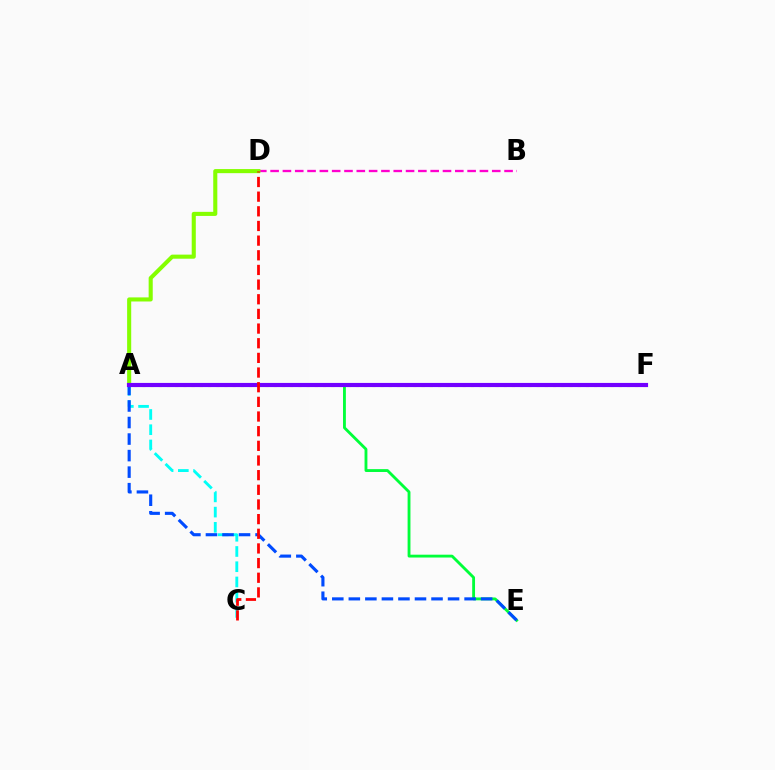{('A', 'E'): [{'color': '#00ff39', 'line_style': 'solid', 'thickness': 2.05}, {'color': '#004bff', 'line_style': 'dashed', 'thickness': 2.25}], ('A', 'C'): [{'color': '#00fff6', 'line_style': 'dashed', 'thickness': 2.07}], ('A', 'F'): [{'color': '#ffbd00', 'line_style': 'dotted', 'thickness': 2.23}, {'color': '#7200ff', 'line_style': 'solid', 'thickness': 2.99}], ('B', 'D'): [{'color': '#ff00cf', 'line_style': 'dashed', 'thickness': 1.67}], ('A', 'D'): [{'color': '#84ff00', 'line_style': 'solid', 'thickness': 2.94}], ('C', 'D'): [{'color': '#ff0000', 'line_style': 'dashed', 'thickness': 1.99}]}